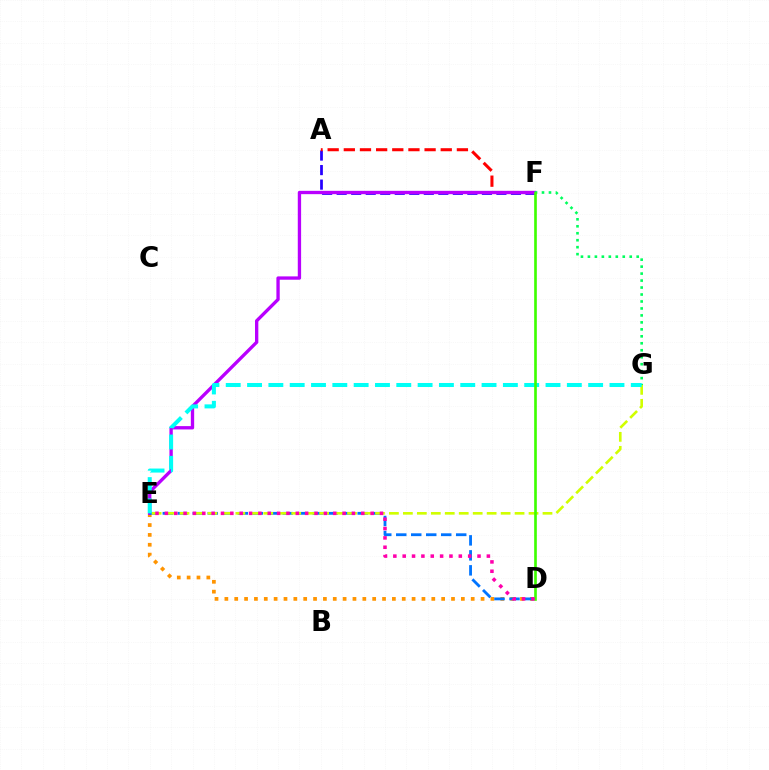{('A', 'F'): [{'color': '#2500ff', 'line_style': 'dashed', 'thickness': 1.97}, {'color': '#ff0000', 'line_style': 'dashed', 'thickness': 2.19}], ('D', 'E'): [{'color': '#ff9400', 'line_style': 'dotted', 'thickness': 2.68}, {'color': '#0074ff', 'line_style': 'dashed', 'thickness': 2.04}, {'color': '#ff00ac', 'line_style': 'dotted', 'thickness': 2.54}], ('E', 'F'): [{'color': '#b900ff', 'line_style': 'solid', 'thickness': 2.4}], ('E', 'G'): [{'color': '#d1ff00', 'line_style': 'dashed', 'thickness': 1.9}, {'color': '#00fff6', 'line_style': 'dashed', 'thickness': 2.9}], ('F', 'G'): [{'color': '#00ff5c', 'line_style': 'dotted', 'thickness': 1.89}], ('D', 'F'): [{'color': '#3dff00', 'line_style': 'solid', 'thickness': 1.91}]}